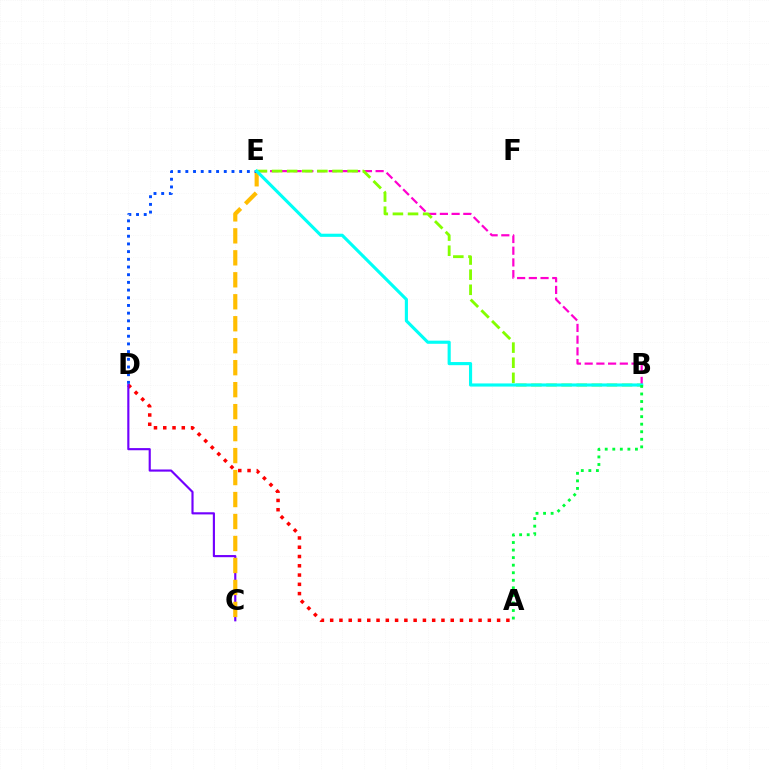{('B', 'E'): [{'color': '#ff00cf', 'line_style': 'dashed', 'thickness': 1.59}, {'color': '#84ff00', 'line_style': 'dashed', 'thickness': 2.05}, {'color': '#00fff6', 'line_style': 'solid', 'thickness': 2.26}], ('A', 'D'): [{'color': '#ff0000', 'line_style': 'dotted', 'thickness': 2.52}], ('C', 'D'): [{'color': '#7200ff', 'line_style': 'solid', 'thickness': 1.55}], ('C', 'E'): [{'color': '#ffbd00', 'line_style': 'dashed', 'thickness': 2.99}], ('D', 'E'): [{'color': '#004bff', 'line_style': 'dotted', 'thickness': 2.09}], ('A', 'B'): [{'color': '#00ff39', 'line_style': 'dotted', 'thickness': 2.05}]}